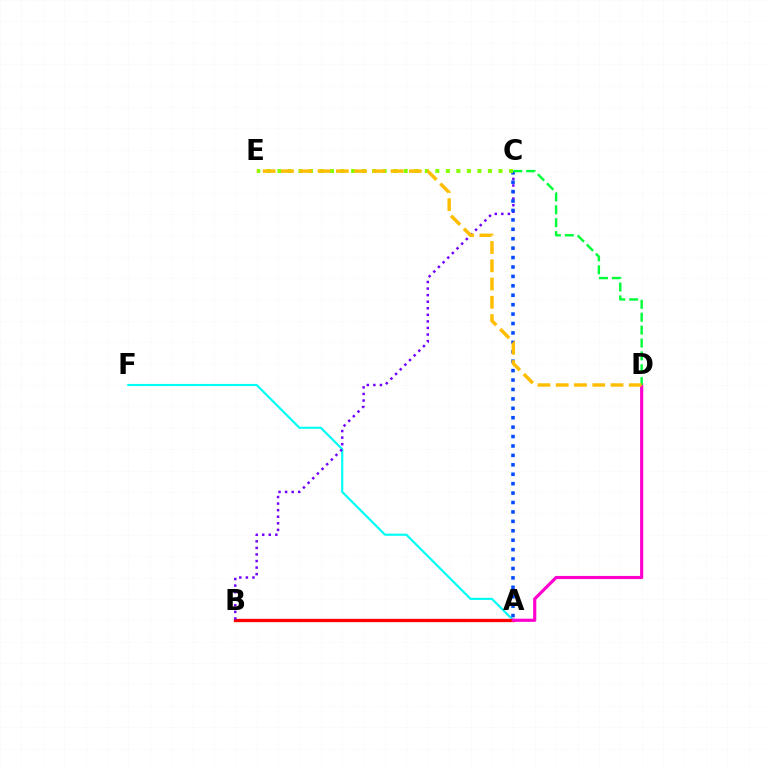{('A', 'F'): [{'color': '#00fff6', 'line_style': 'solid', 'thickness': 1.55}], ('A', 'B'): [{'color': '#ff0000', 'line_style': 'solid', 'thickness': 2.38}], ('A', 'D'): [{'color': '#ff00cf', 'line_style': 'solid', 'thickness': 2.27}], ('B', 'C'): [{'color': '#7200ff', 'line_style': 'dotted', 'thickness': 1.78}], ('A', 'C'): [{'color': '#004bff', 'line_style': 'dotted', 'thickness': 2.56}], ('C', 'E'): [{'color': '#84ff00', 'line_style': 'dotted', 'thickness': 2.86}], ('C', 'D'): [{'color': '#00ff39', 'line_style': 'dashed', 'thickness': 1.75}], ('D', 'E'): [{'color': '#ffbd00', 'line_style': 'dashed', 'thickness': 2.48}]}